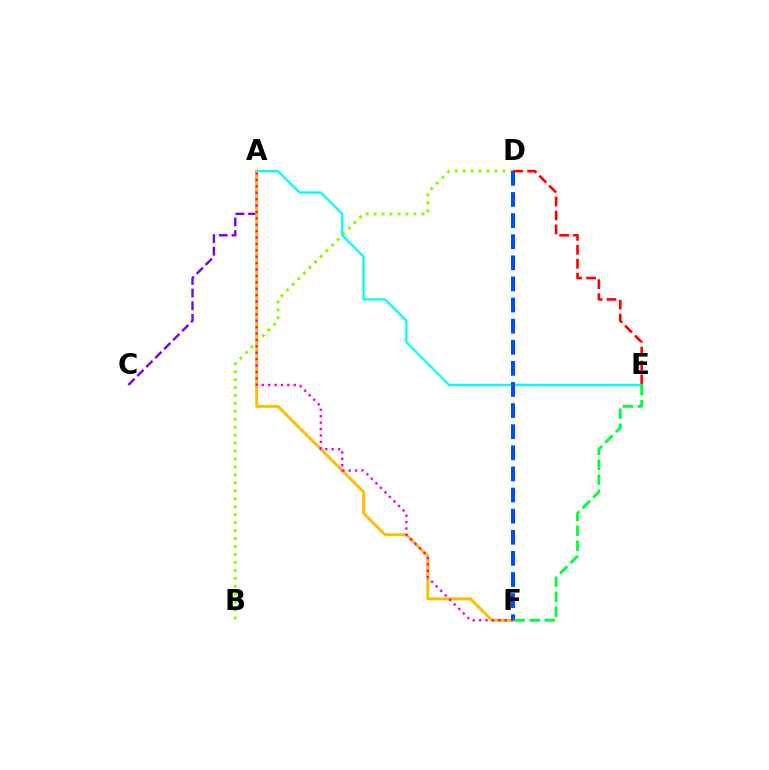{('B', 'D'): [{'color': '#84ff00', 'line_style': 'dotted', 'thickness': 2.16}], ('A', 'C'): [{'color': '#7200ff', 'line_style': 'dashed', 'thickness': 1.72}], ('A', 'E'): [{'color': '#00fff6', 'line_style': 'solid', 'thickness': 1.66}], ('A', 'F'): [{'color': '#ffbd00', 'line_style': 'solid', 'thickness': 2.13}, {'color': '#ff00cf', 'line_style': 'dotted', 'thickness': 1.74}], ('D', 'E'): [{'color': '#ff0000', 'line_style': 'dashed', 'thickness': 1.89}], ('D', 'F'): [{'color': '#004bff', 'line_style': 'dashed', 'thickness': 2.87}], ('E', 'F'): [{'color': '#00ff39', 'line_style': 'dashed', 'thickness': 2.03}]}